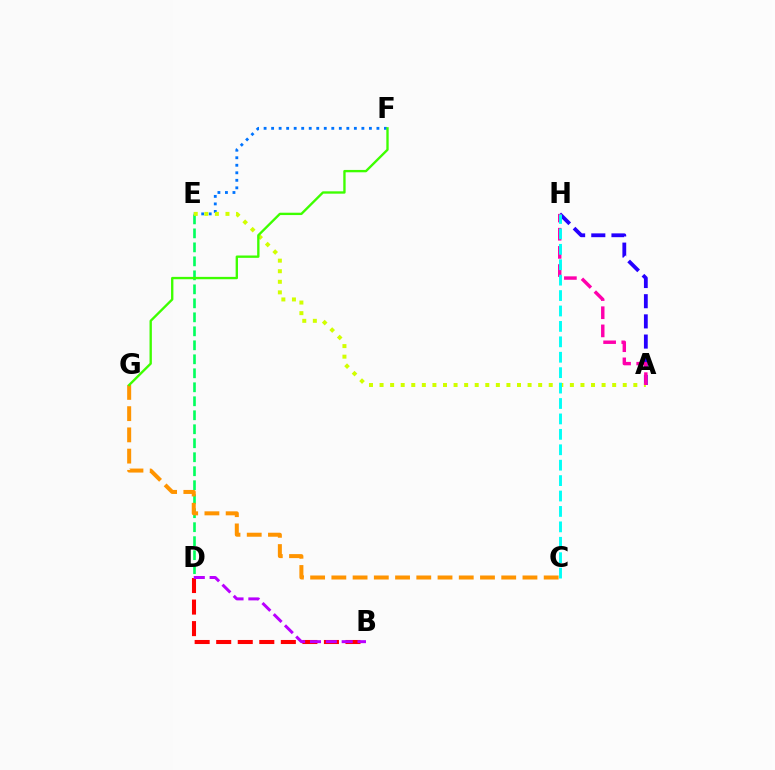{('B', 'D'): [{'color': '#ff0000', 'line_style': 'dashed', 'thickness': 2.93}, {'color': '#b900ff', 'line_style': 'dashed', 'thickness': 2.15}], ('D', 'E'): [{'color': '#00ff5c', 'line_style': 'dashed', 'thickness': 1.9}], ('A', 'H'): [{'color': '#2500ff', 'line_style': 'dashed', 'thickness': 2.74}, {'color': '#ff00ac', 'line_style': 'dashed', 'thickness': 2.47}], ('E', 'F'): [{'color': '#0074ff', 'line_style': 'dotted', 'thickness': 2.04}], ('A', 'E'): [{'color': '#d1ff00', 'line_style': 'dotted', 'thickness': 2.87}], ('C', 'G'): [{'color': '#ff9400', 'line_style': 'dashed', 'thickness': 2.88}], ('F', 'G'): [{'color': '#3dff00', 'line_style': 'solid', 'thickness': 1.69}], ('C', 'H'): [{'color': '#00fff6', 'line_style': 'dashed', 'thickness': 2.09}]}